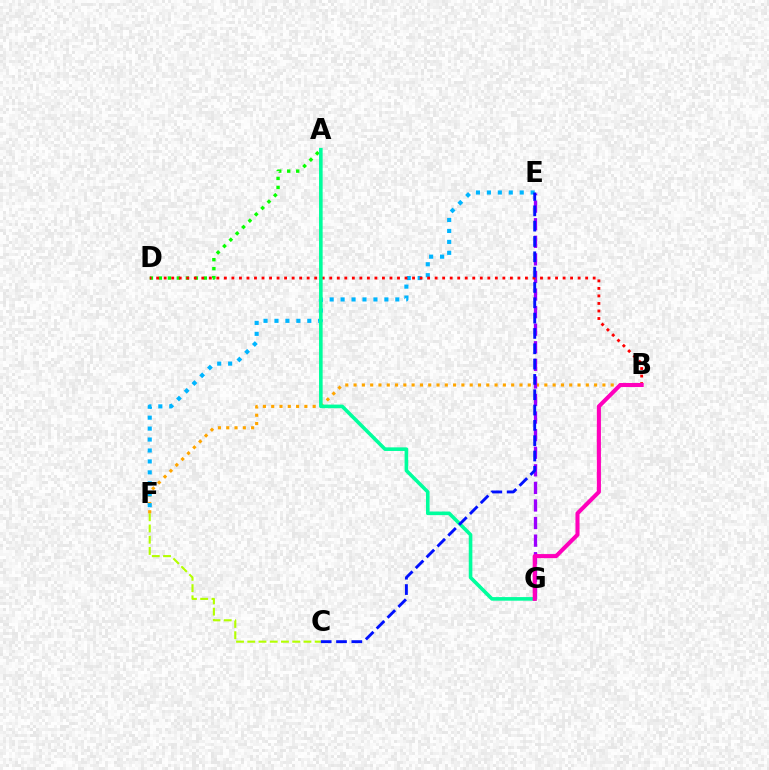{('C', 'F'): [{'color': '#b3ff00', 'line_style': 'dashed', 'thickness': 1.53}], ('B', 'F'): [{'color': '#ffa500', 'line_style': 'dotted', 'thickness': 2.25}], ('E', 'F'): [{'color': '#00b5ff', 'line_style': 'dotted', 'thickness': 2.97}], ('A', 'D'): [{'color': '#08ff00', 'line_style': 'dotted', 'thickness': 2.44}], ('E', 'G'): [{'color': '#9b00ff', 'line_style': 'dashed', 'thickness': 2.39}], ('B', 'D'): [{'color': '#ff0000', 'line_style': 'dotted', 'thickness': 2.04}], ('A', 'G'): [{'color': '#00ff9d', 'line_style': 'solid', 'thickness': 2.6}], ('B', 'G'): [{'color': '#ff00bd', 'line_style': 'solid', 'thickness': 2.93}], ('C', 'E'): [{'color': '#0010ff', 'line_style': 'dashed', 'thickness': 2.08}]}